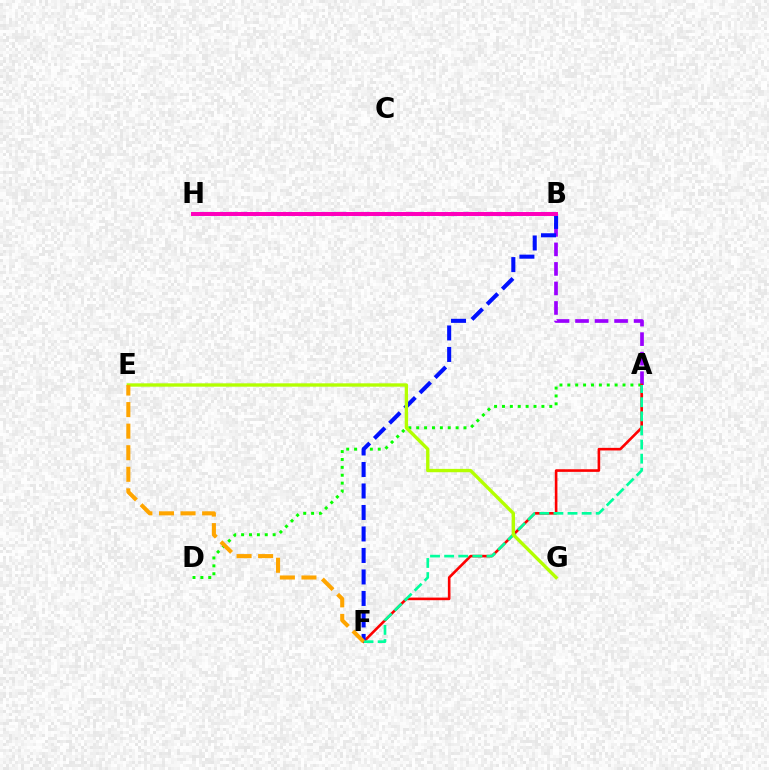{('A', 'B'): [{'color': '#9b00ff', 'line_style': 'dashed', 'thickness': 2.65}], ('A', 'D'): [{'color': '#08ff00', 'line_style': 'dotted', 'thickness': 2.14}], ('A', 'F'): [{'color': '#ff0000', 'line_style': 'solid', 'thickness': 1.88}, {'color': '#00ff9d', 'line_style': 'dashed', 'thickness': 1.92}], ('B', 'F'): [{'color': '#0010ff', 'line_style': 'dashed', 'thickness': 2.92}], ('B', 'H'): [{'color': '#00b5ff', 'line_style': 'dotted', 'thickness': 2.99}, {'color': '#ff00bd', 'line_style': 'solid', 'thickness': 2.86}], ('E', 'G'): [{'color': '#b3ff00', 'line_style': 'solid', 'thickness': 2.41}], ('E', 'F'): [{'color': '#ffa500', 'line_style': 'dashed', 'thickness': 2.93}]}